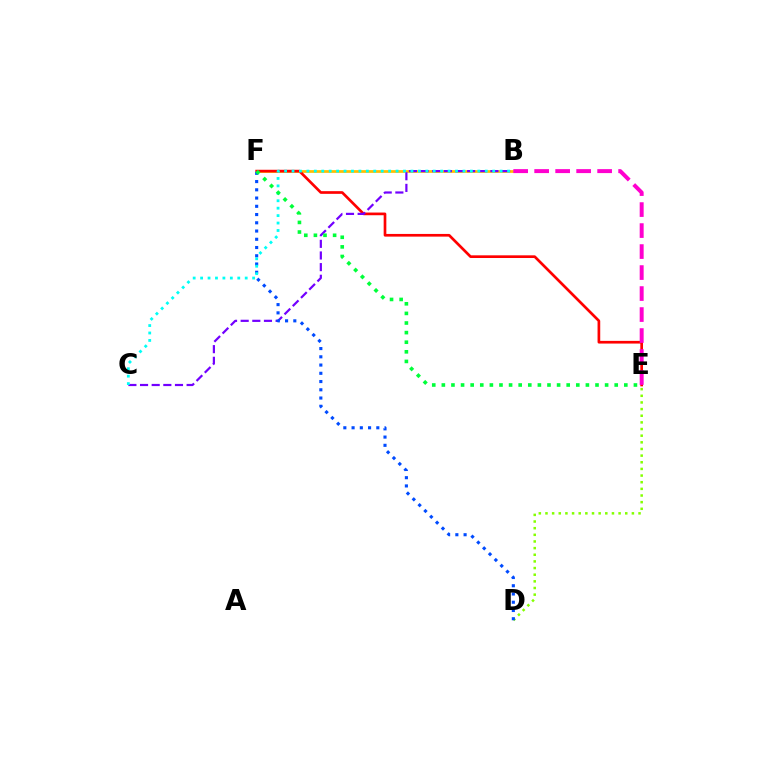{('B', 'F'): [{'color': '#ffbd00', 'line_style': 'solid', 'thickness': 1.96}], ('D', 'E'): [{'color': '#84ff00', 'line_style': 'dotted', 'thickness': 1.81}], ('E', 'F'): [{'color': '#ff0000', 'line_style': 'solid', 'thickness': 1.93}, {'color': '#00ff39', 'line_style': 'dotted', 'thickness': 2.61}], ('B', 'C'): [{'color': '#7200ff', 'line_style': 'dashed', 'thickness': 1.58}, {'color': '#00fff6', 'line_style': 'dotted', 'thickness': 2.02}], ('D', 'F'): [{'color': '#004bff', 'line_style': 'dotted', 'thickness': 2.24}], ('B', 'E'): [{'color': '#ff00cf', 'line_style': 'dashed', 'thickness': 2.85}]}